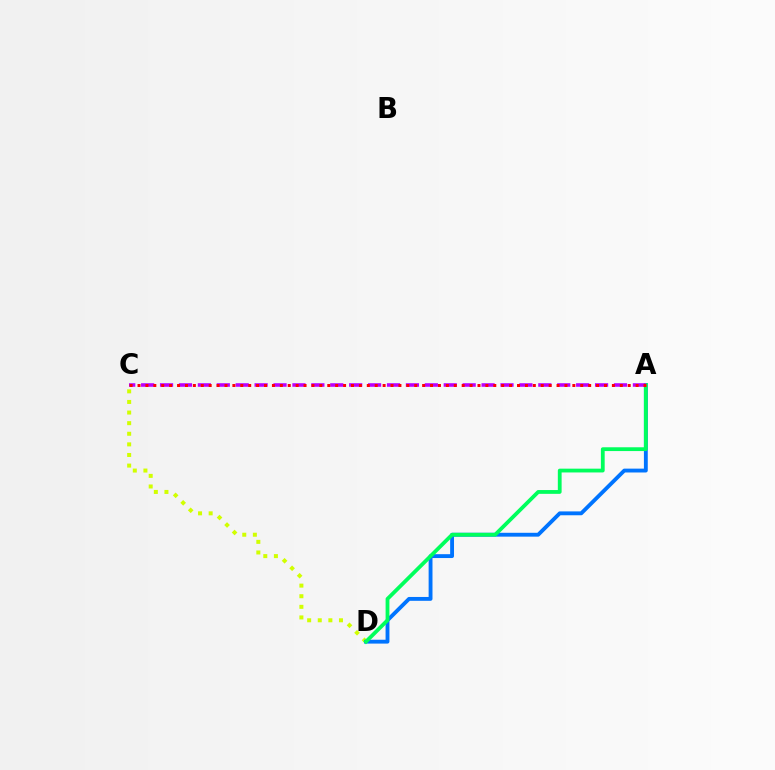{('C', 'D'): [{'color': '#d1ff00', 'line_style': 'dotted', 'thickness': 2.88}], ('A', 'D'): [{'color': '#0074ff', 'line_style': 'solid', 'thickness': 2.78}, {'color': '#00ff5c', 'line_style': 'solid', 'thickness': 2.73}], ('A', 'C'): [{'color': '#b900ff', 'line_style': 'dashed', 'thickness': 2.57}, {'color': '#ff0000', 'line_style': 'dotted', 'thickness': 2.15}]}